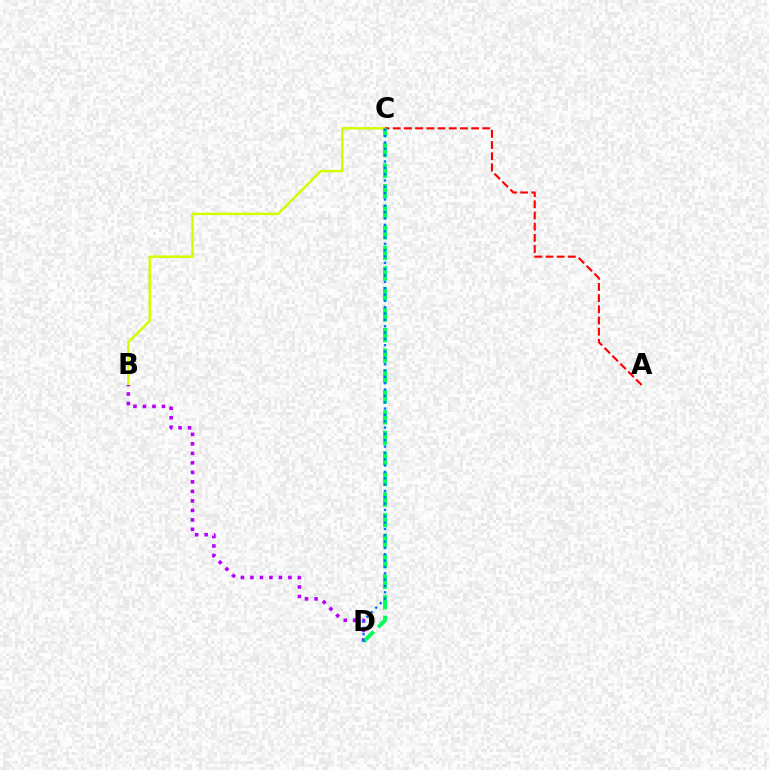{('B', 'C'): [{'color': '#d1ff00', 'line_style': 'solid', 'thickness': 1.77}], ('A', 'C'): [{'color': '#ff0000', 'line_style': 'dashed', 'thickness': 1.52}], ('B', 'D'): [{'color': '#b900ff', 'line_style': 'dotted', 'thickness': 2.58}], ('C', 'D'): [{'color': '#00ff5c', 'line_style': 'dashed', 'thickness': 2.79}, {'color': '#0074ff', 'line_style': 'dotted', 'thickness': 1.72}]}